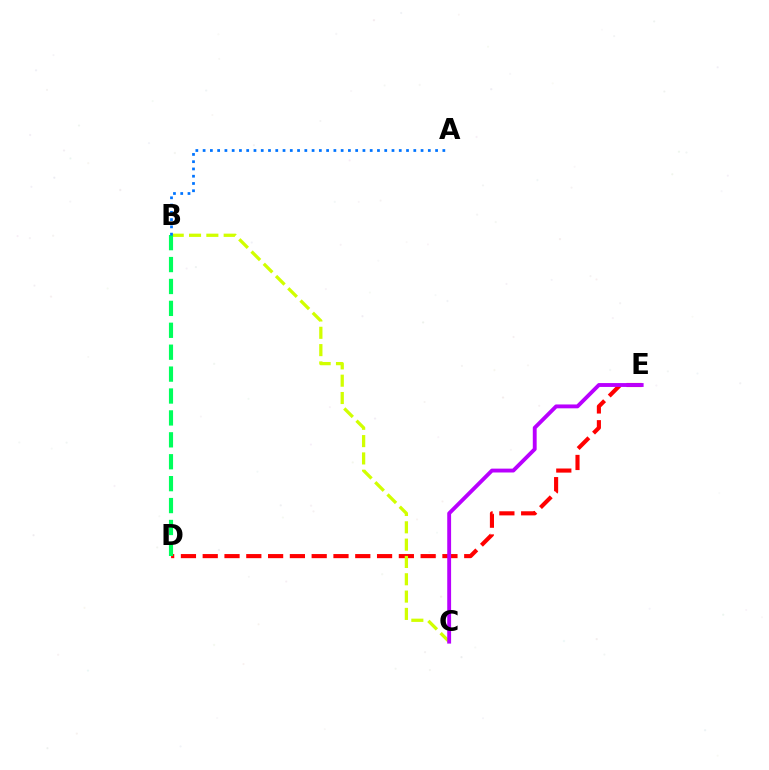{('D', 'E'): [{'color': '#ff0000', 'line_style': 'dashed', 'thickness': 2.96}], ('B', 'C'): [{'color': '#d1ff00', 'line_style': 'dashed', 'thickness': 2.35}], ('C', 'E'): [{'color': '#b900ff', 'line_style': 'solid', 'thickness': 2.78}], ('B', 'D'): [{'color': '#00ff5c', 'line_style': 'dashed', 'thickness': 2.98}], ('A', 'B'): [{'color': '#0074ff', 'line_style': 'dotted', 'thickness': 1.97}]}